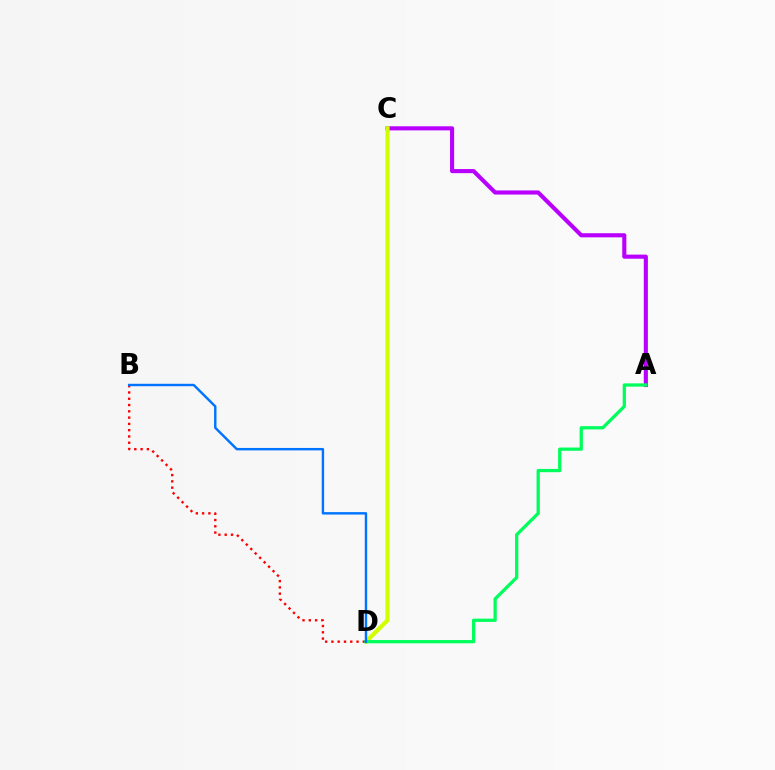{('A', 'C'): [{'color': '#b900ff', 'line_style': 'solid', 'thickness': 2.96}], ('C', 'D'): [{'color': '#d1ff00', 'line_style': 'solid', 'thickness': 2.99}], ('B', 'D'): [{'color': '#ff0000', 'line_style': 'dotted', 'thickness': 1.71}, {'color': '#0074ff', 'line_style': 'solid', 'thickness': 1.74}], ('A', 'D'): [{'color': '#00ff5c', 'line_style': 'solid', 'thickness': 2.35}]}